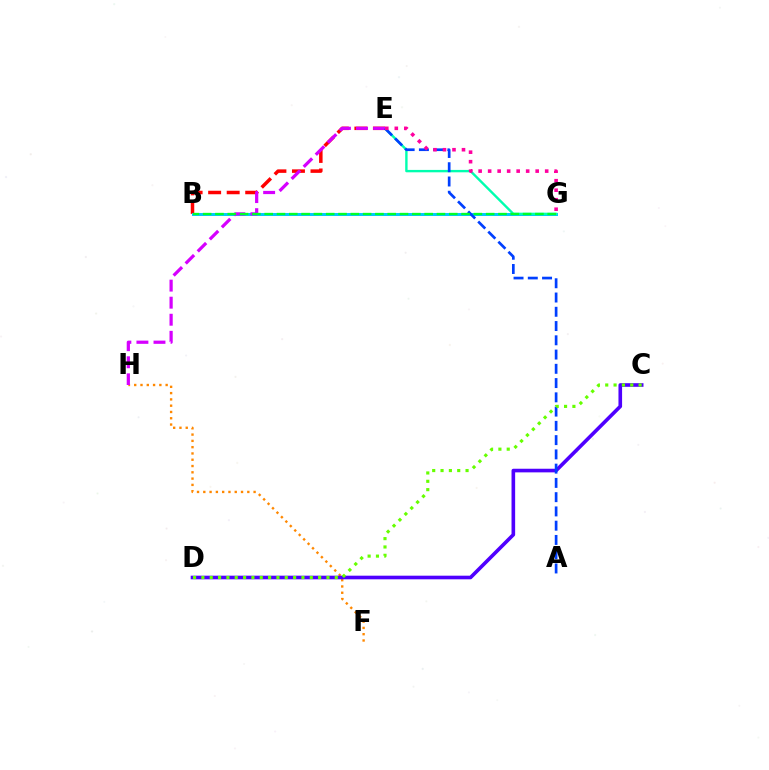{('B', 'E'): [{'color': '#ff0000', 'line_style': 'dashed', 'thickness': 2.52}], ('B', 'G'): [{'color': '#eeff00', 'line_style': 'dashed', 'thickness': 1.9}, {'color': '#00c7ff', 'line_style': 'solid', 'thickness': 2.12}, {'color': '#00ff27', 'line_style': 'dashed', 'thickness': 1.67}], ('F', 'H'): [{'color': '#ff8800', 'line_style': 'dotted', 'thickness': 1.71}], ('E', 'G'): [{'color': '#00ffaf', 'line_style': 'solid', 'thickness': 1.72}, {'color': '#ff00a0', 'line_style': 'dotted', 'thickness': 2.58}], ('C', 'D'): [{'color': '#4f00ff', 'line_style': 'solid', 'thickness': 2.61}, {'color': '#66ff00', 'line_style': 'dotted', 'thickness': 2.27}], ('E', 'H'): [{'color': '#d600ff', 'line_style': 'dashed', 'thickness': 2.32}], ('A', 'E'): [{'color': '#003fff', 'line_style': 'dashed', 'thickness': 1.94}]}